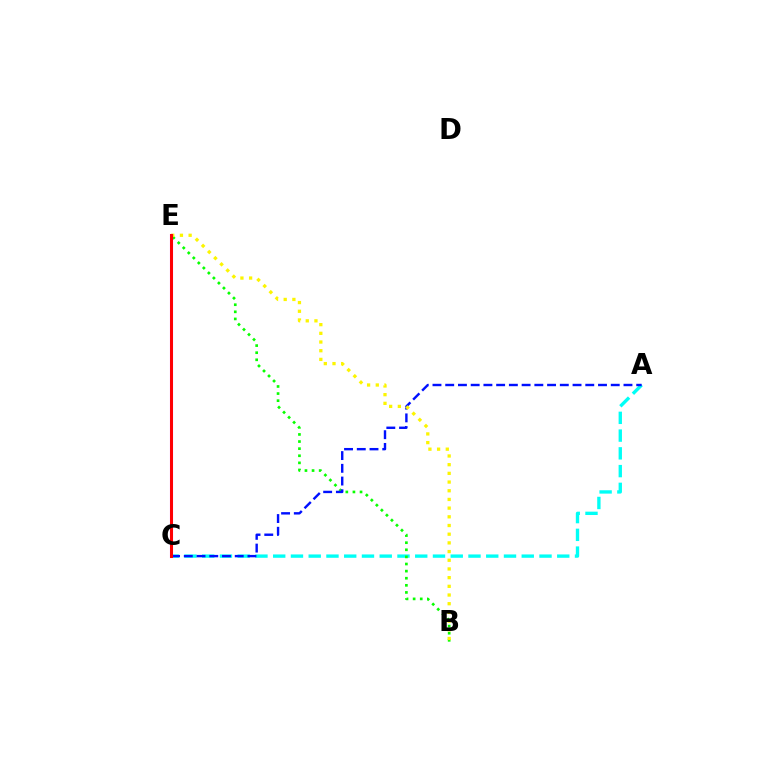{('A', 'C'): [{'color': '#00fff6', 'line_style': 'dashed', 'thickness': 2.41}, {'color': '#0010ff', 'line_style': 'dashed', 'thickness': 1.73}], ('B', 'E'): [{'color': '#08ff00', 'line_style': 'dotted', 'thickness': 1.93}, {'color': '#fcf500', 'line_style': 'dotted', 'thickness': 2.36}], ('C', 'E'): [{'color': '#ee00ff', 'line_style': 'solid', 'thickness': 2.22}, {'color': '#ff0000', 'line_style': 'solid', 'thickness': 2.13}]}